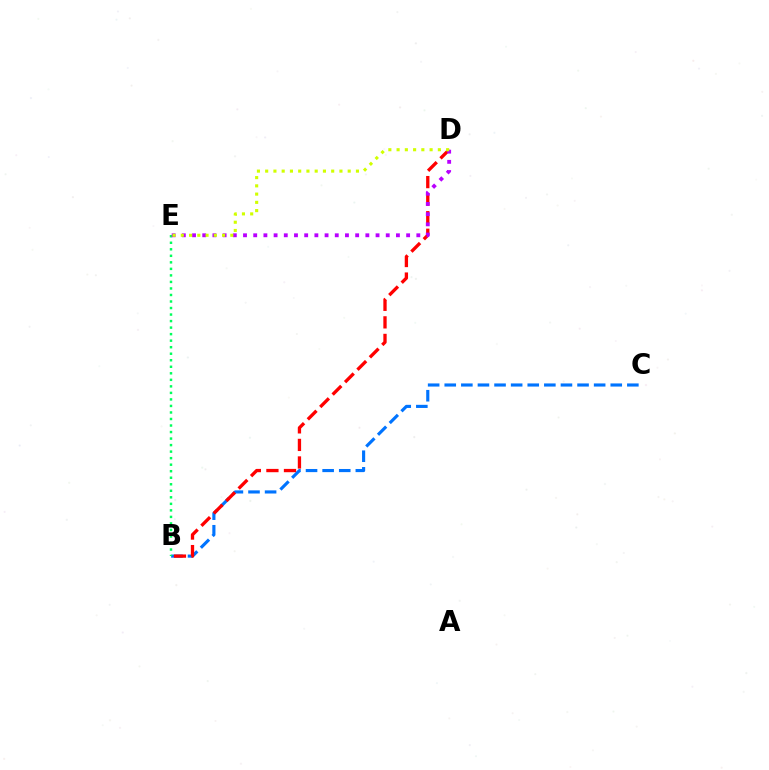{('B', 'C'): [{'color': '#0074ff', 'line_style': 'dashed', 'thickness': 2.26}], ('B', 'E'): [{'color': '#00ff5c', 'line_style': 'dotted', 'thickness': 1.77}], ('B', 'D'): [{'color': '#ff0000', 'line_style': 'dashed', 'thickness': 2.38}], ('D', 'E'): [{'color': '#b900ff', 'line_style': 'dotted', 'thickness': 2.77}, {'color': '#d1ff00', 'line_style': 'dotted', 'thickness': 2.24}]}